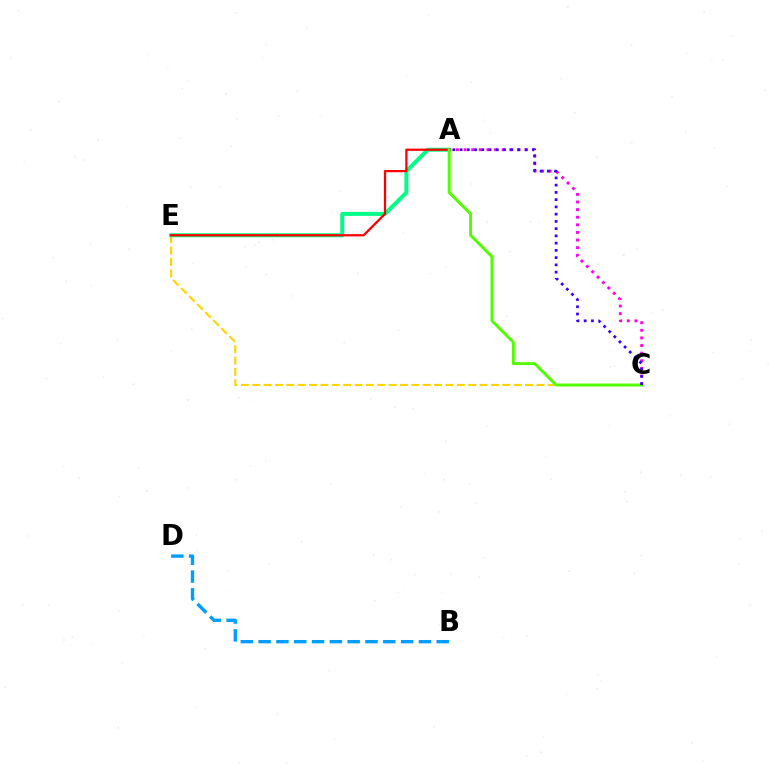{('C', 'E'): [{'color': '#ffd500', 'line_style': 'dashed', 'thickness': 1.54}], ('A', 'E'): [{'color': '#00ff86', 'line_style': 'solid', 'thickness': 2.87}, {'color': '#ff0000', 'line_style': 'solid', 'thickness': 1.62}], ('A', 'C'): [{'color': '#ff00ed', 'line_style': 'dotted', 'thickness': 2.07}, {'color': '#4fff00', 'line_style': 'solid', 'thickness': 2.09}, {'color': '#3700ff', 'line_style': 'dotted', 'thickness': 1.97}], ('B', 'D'): [{'color': '#009eff', 'line_style': 'dashed', 'thickness': 2.42}]}